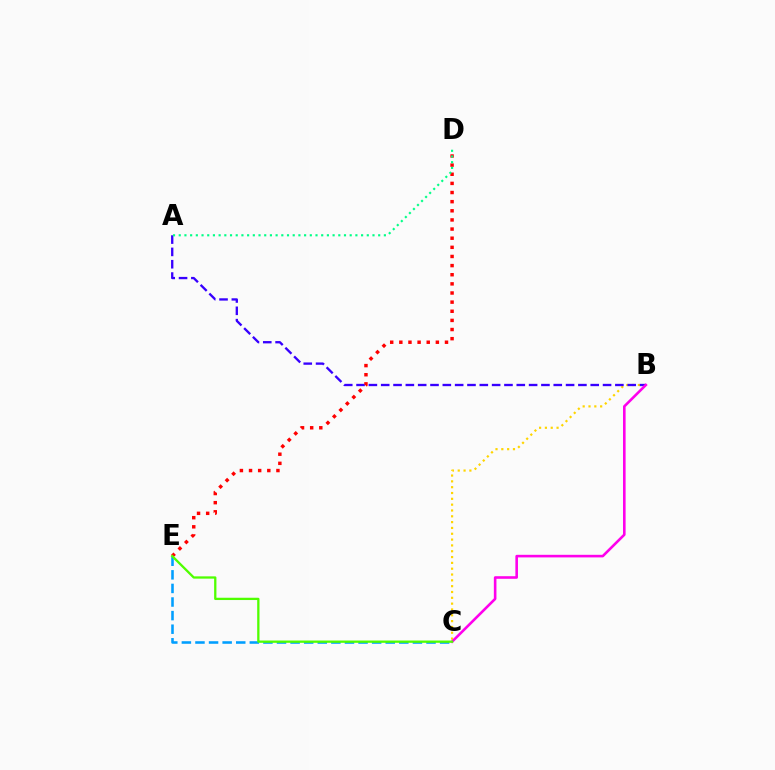{('B', 'C'): [{'color': '#ffd500', 'line_style': 'dotted', 'thickness': 1.58}, {'color': '#ff00ed', 'line_style': 'solid', 'thickness': 1.87}], ('A', 'B'): [{'color': '#3700ff', 'line_style': 'dashed', 'thickness': 1.67}], ('C', 'E'): [{'color': '#009eff', 'line_style': 'dashed', 'thickness': 1.85}, {'color': '#4fff00', 'line_style': 'solid', 'thickness': 1.65}], ('D', 'E'): [{'color': '#ff0000', 'line_style': 'dotted', 'thickness': 2.48}], ('A', 'D'): [{'color': '#00ff86', 'line_style': 'dotted', 'thickness': 1.55}]}